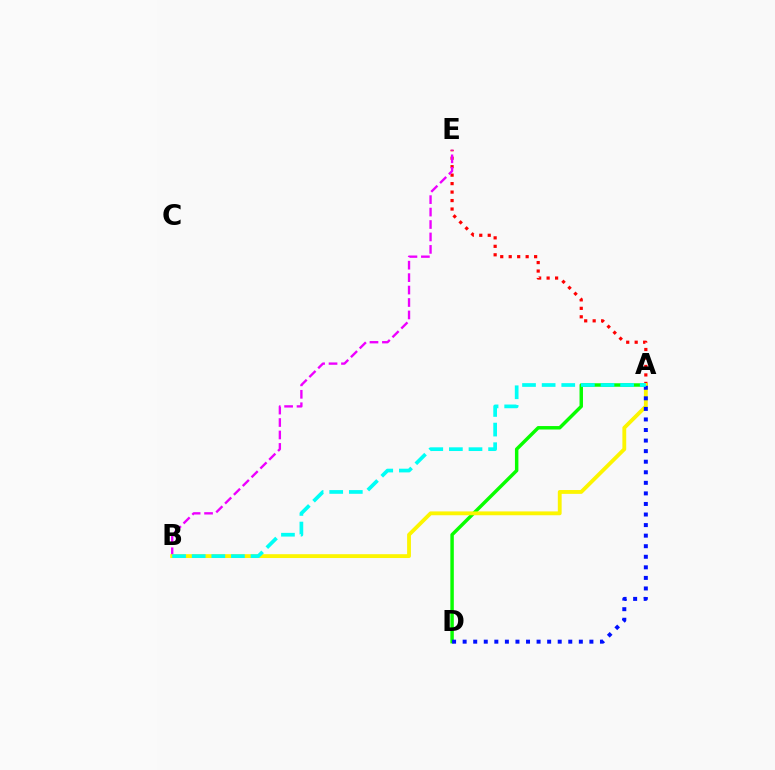{('A', 'D'): [{'color': '#08ff00', 'line_style': 'solid', 'thickness': 2.49}, {'color': '#0010ff', 'line_style': 'dotted', 'thickness': 2.87}], ('A', 'E'): [{'color': '#ff0000', 'line_style': 'dotted', 'thickness': 2.3}], ('B', 'E'): [{'color': '#ee00ff', 'line_style': 'dashed', 'thickness': 1.69}], ('A', 'B'): [{'color': '#fcf500', 'line_style': 'solid', 'thickness': 2.76}, {'color': '#00fff6', 'line_style': 'dashed', 'thickness': 2.66}]}